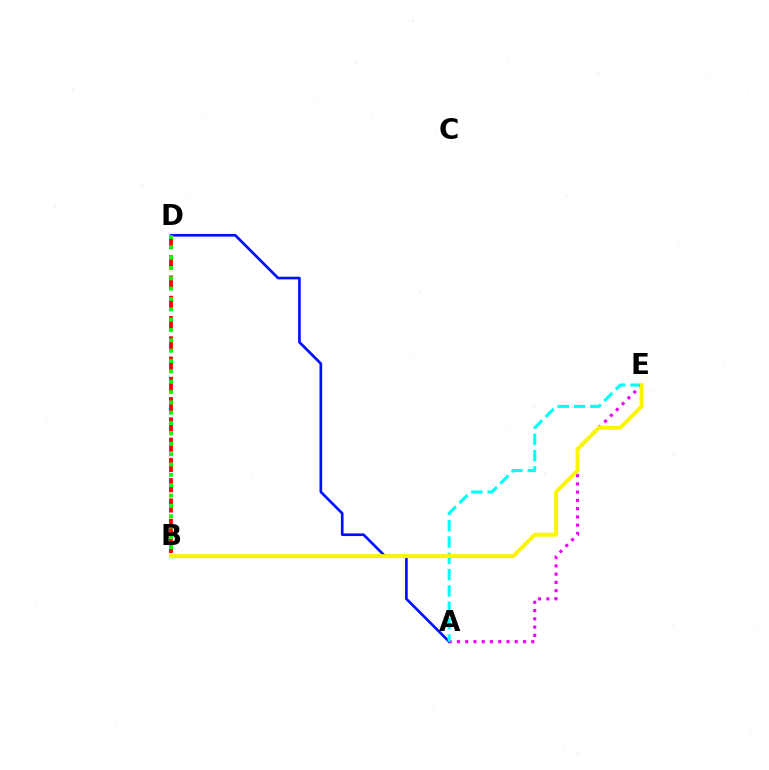{('A', 'D'): [{'color': '#0010ff', 'line_style': 'solid', 'thickness': 1.92}], ('A', 'E'): [{'color': '#ee00ff', 'line_style': 'dotted', 'thickness': 2.24}, {'color': '#00fff6', 'line_style': 'dashed', 'thickness': 2.22}], ('B', 'D'): [{'color': '#ff0000', 'line_style': 'dashed', 'thickness': 2.75}, {'color': '#08ff00', 'line_style': 'dotted', 'thickness': 2.81}], ('B', 'E'): [{'color': '#fcf500', 'line_style': 'solid', 'thickness': 2.84}]}